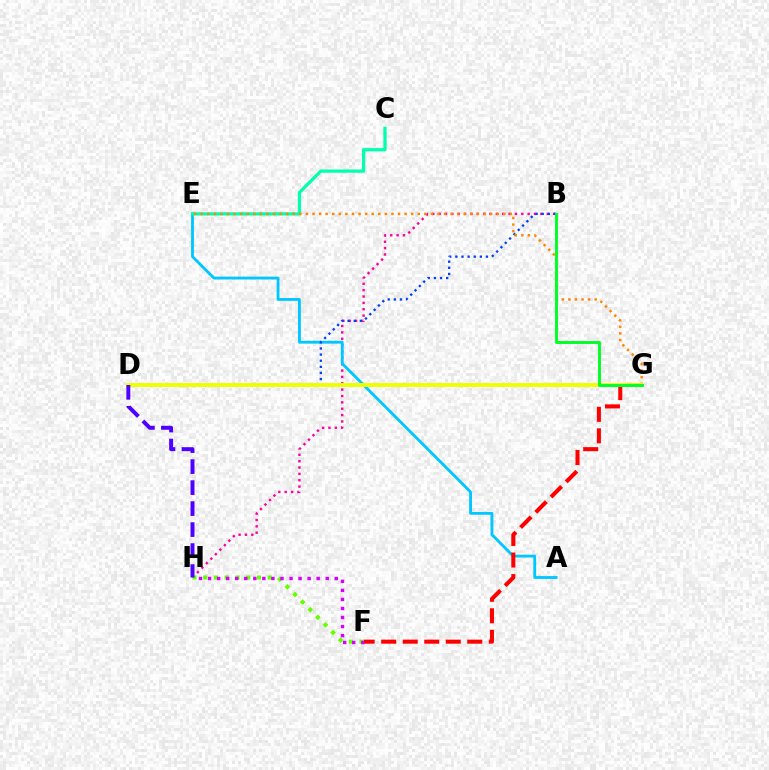{('B', 'H'): [{'color': '#ff00a0', 'line_style': 'dotted', 'thickness': 1.73}], ('A', 'E'): [{'color': '#00c7ff', 'line_style': 'solid', 'thickness': 2.05}], ('F', 'G'): [{'color': '#ff0000', 'line_style': 'dashed', 'thickness': 2.92}], ('C', 'E'): [{'color': '#00ffaf', 'line_style': 'solid', 'thickness': 2.3}], ('F', 'H'): [{'color': '#66ff00', 'line_style': 'dotted', 'thickness': 2.92}, {'color': '#d600ff', 'line_style': 'dotted', 'thickness': 2.46}], ('B', 'D'): [{'color': '#003fff', 'line_style': 'dotted', 'thickness': 1.66}], ('E', 'G'): [{'color': '#ff8800', 'line_style': 'dotted', 'thickness': 1.79}], ('D', 'G'): [{'color': '#eeff00', 'line_style': 'solid', 'thickness': 2.8}], ('B', 'G'): [{'color': '#00ff27', 'line_style': 'solid', 'thickness': 2.1}], ('D', 'H'): [{'color': '#4f00ff', 'line_style': 'dashed', 'thickness': 2.85}]}